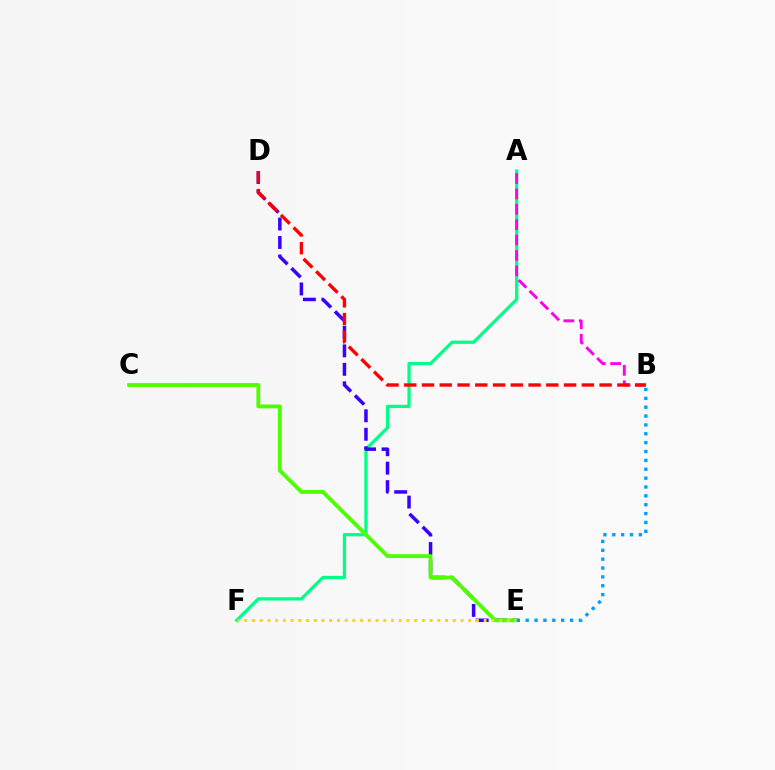{('A', 'F'): [{'color': '#00ff86', 'line_style': 'solid', 'thickness': 2.34}], ('D', 'E'): [{'color': '#3700ff', 'line_style': 'dashed', 'thickness': 2.51}], ('C', 'E'): [{'color': '#4fff00', 'line_style': 'solid', 'thickness': 2.78}], ('E', 'F'): [{'color': '#ffd500', 'line_style': 'dotted', 'thickness': 2.1}], ('A', 'B'): [{'color': '#ff00ed', 'line_style': 'dashed', 'thickness': 2.09}], ('B', 'D'): [{'color': '#ff0000', 'line_style': 'dashed', 'thickness': 2.41}], ('B', 'E'): [{'color': '#009eff', 'line_style': 'dotted', 'thickness': 2.41}]}